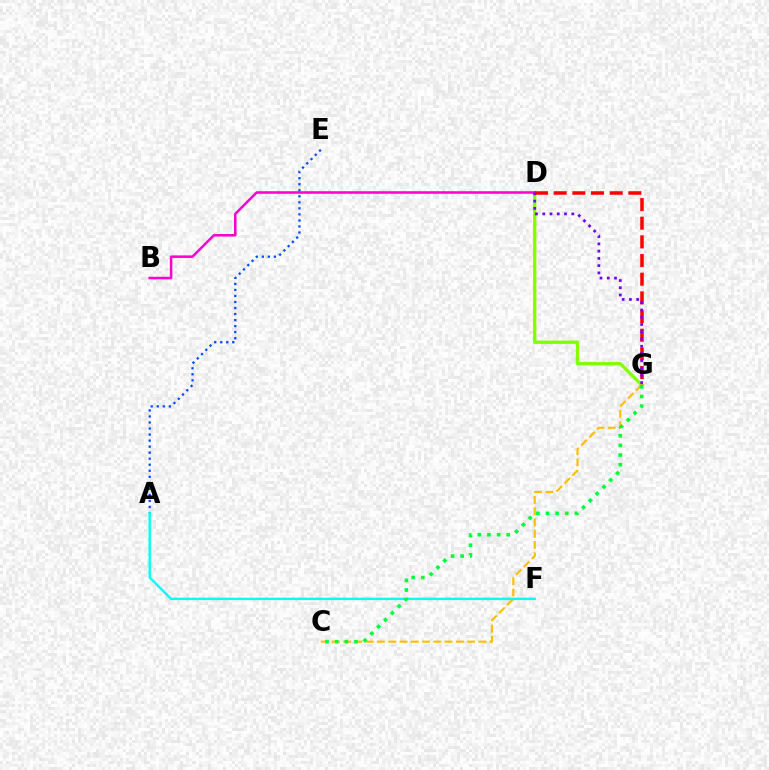{('D', 'G'): [{'color': '#84ff00', 'line_style': 'solid', 'thickness': 2.42}, {'color': '#ff0000', 'line_style': 'dashed', 'thickness': 2.54}, {'color': '#7200ff', 'line_style': 'dotted', 'thickness': 1.97}], ('C', 'G'): [{'color': '#ffbd00', 'line_style': 'dashed', 'thickness': 1.53}, {'color': '#00ff39', 'line_style': 'dotted', 'thickness': 2.62}], ('B', 'D'): [{'color': '#ff00cf', 'line_style': 'solid', 'thickness': 1.83}], ('A', 'E'): [{'color': '#004bff', 'line_style': 'dotted', 'thickness': 1.64}], ('A', 'F'): [{'color': '#00fff6', 'line_style': 'solid', 'thickness': 1.73}]}